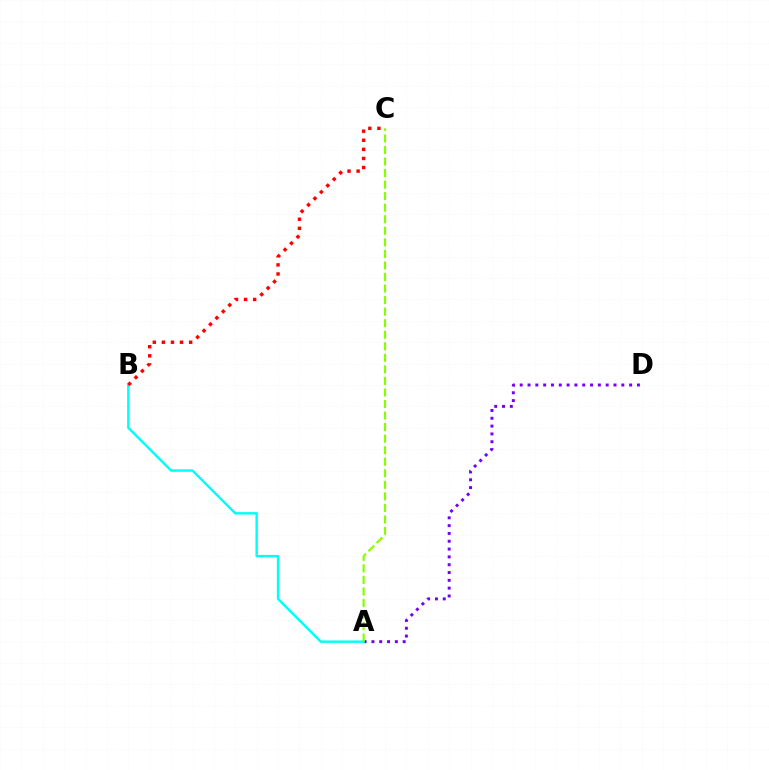{('A', 'D'): [{'color': '#7200ff', 'line_style': 'dotted', 'thickness': 2.12}], ('A', 'B'): [{'color': '#00fff6', 'line_style': 'solid', 'thickness': 1.75}], ('A', 'C'): [{'color': '#84ff00', 'line_style': 'dashed', 'thickness': 1.57}], ('B', 'C'): [{'color': '#ff0000', 'line_style': 'dotted', 'thickness': 2.47}]}